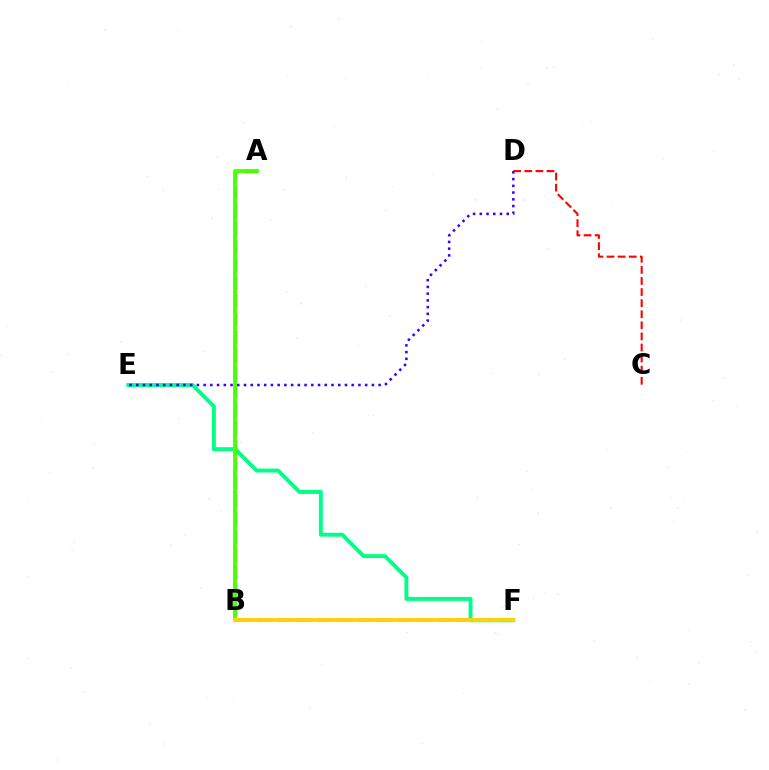{('C', 'D'): [{'color': '#ff0000', 'line_style': 'dashed', 'thickness': 1.51}], ('E', 'F'): [{'color': '#00ff86', 'line_style': 'solid', 'thickness': 2.82}], ('A', 'B'): [{'color': '#009eff', 'line_style': 'dashed', 'thickness': 2.47}, {'color': '#4fff00', 'line_style': 'solid', 'thickness': 2.74}], ('B', 'F'): [{'color': '#ff00ed', 'line_style': 'dashed', 'thickness': 2.74}, {'color': '#ffd500', 'line_style': 'solid', 'thickness': 2.79}], ('D', 'E'): [{'color': '#3700ff', 'line_style': 'dotted', 'thickness': 1.83}]}